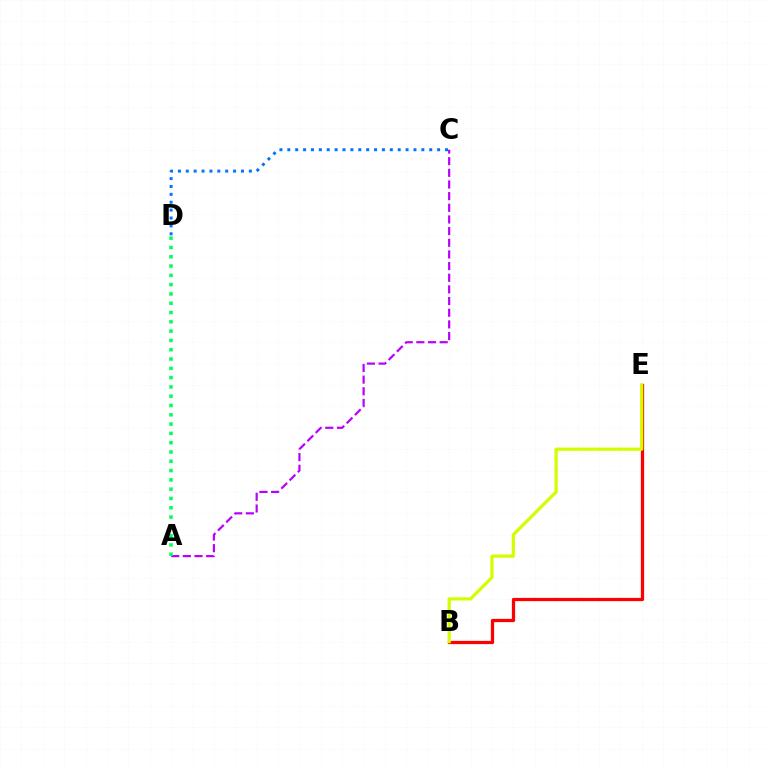{('B', 'E'): [{'color': '#ff0000', 'line_style': 'solid', 'thickness': 2.33}, {'color': '#d1ff00', 'line_style': 'solid', 'thickness': 2.33}], ('A', 'C'): [{'color': '#b900ff', 'line_style': 'dashed', 'thickness': 1.58}], ('C', 'D'): [{'color': '#0074ff', 'line_style': 'dotted', 'thickness': 2.14}], ('A', 'D'): [{'color': '#00ff5c', 'line_style': 'dotted', 'thickness': 2.53}]}